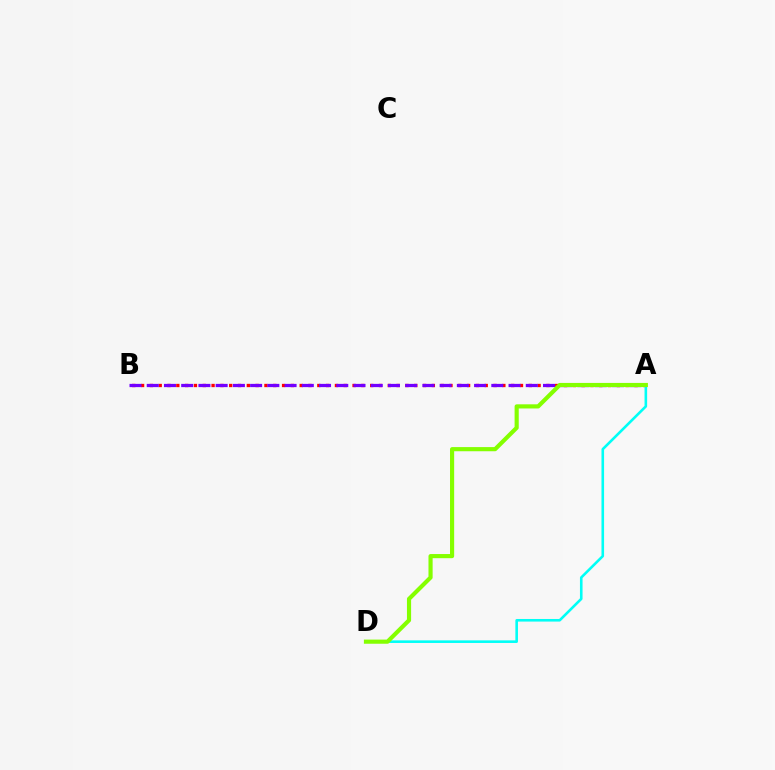{('A', 'B'): [{'color': '#ff0000', 'line_style': 'dotted', 'thickness': 2.39}, {'color': '#7200ff', 'line_style': 'dashed', 'thickness': 2.34}], ('A', 'D'): [{'color': '#00fff6', 'line_style': 'solid', 'thickness': 1.87}, {'color': '#84ff00', 'line_style': 'solid', 'thickness': 2.99}]}